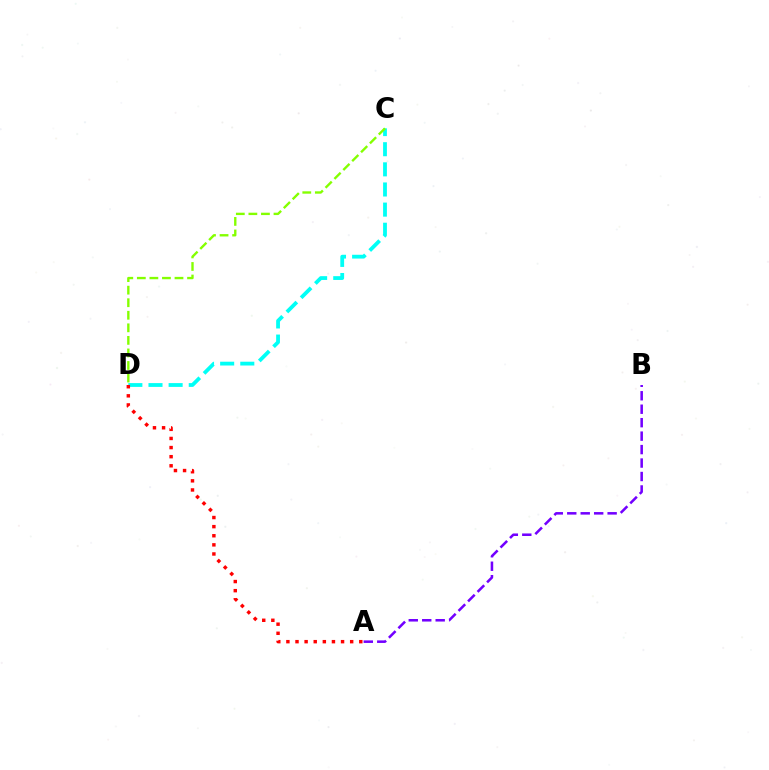{('A', 'B'): [{'color': '#7200ff', 'line_style': 'dashed', 'thickness': 1.83}], ('C', 'D'): [{'color': '#00fff6', 'line_style': 'dashed', 'thickness': 2.73}, {'color': '#84ff00', 'line_style': 'dashed', 'thickness': 1.71}], ('A', 'D'): [{'color': '#ff0000', 'line_style': 'dotted', 'thickness': 2.48}]}